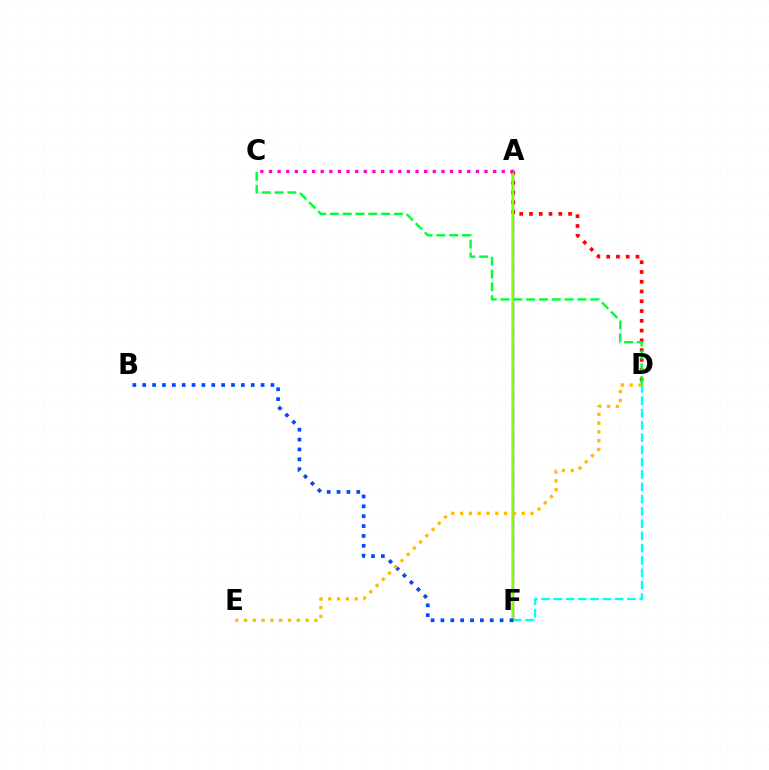{('D', 'F'): [{'color': '#00fff6', 'line_style': 'dashed', 'thickness': 1.67}], ('A', 'D'): [{'color': '#ff0000', 'line_style': 'dotted', 'thickness': 2.65}], ('C', 'D'): [{'color': '#00ff39', 'line_style': 'dashed', 'thickness': 1.74}], ('A', 'F'): [{'color': '#7200ff', 'line_style': 'solid', 'thickness': 1.71}, {'color': '#84ff00', 'line_style': 'solid', 'thickness': 1.69}], ('B', 'F'): [{'color': '#004bff', 'line_style': 'dotted', 'thickness': 2.68}], ('A', 'C'): [{'color': '#ff00cf', 'line_style': 'dotted', 'thickness': 2.34}], ('D', 'E'): [{'color': '#ffbd00', 'line_style': 'dotted', 'thickness': 2.39}]}